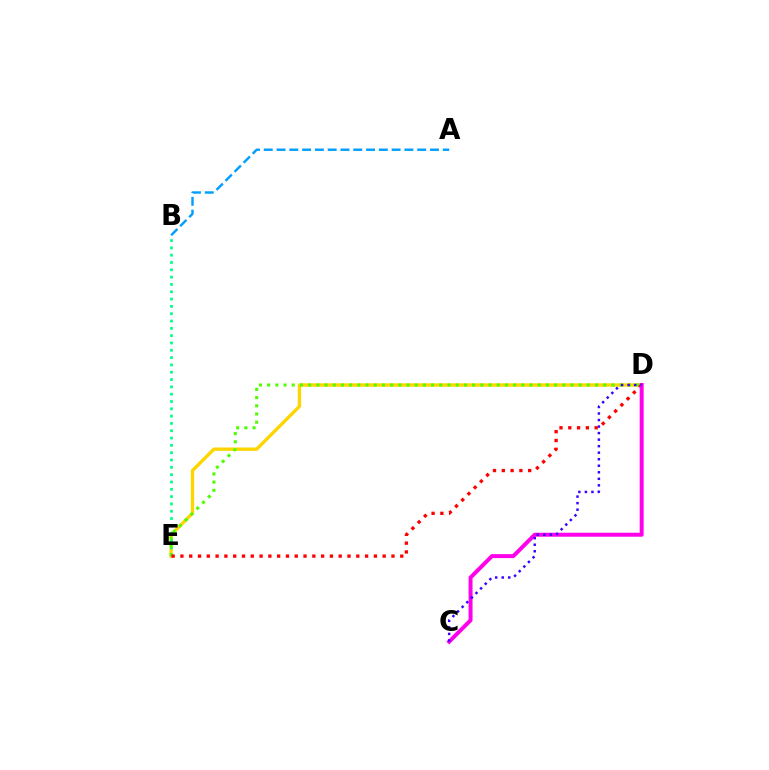{('D', 'E'): [{'color': '#ffd500', 'line_style': 'solid', 'thickness': 2.41}, {'color': '#4fff00', 'line_style': 'dotted', 'thickness': 2.23}, {'color': '#ff0000', 'line_style': 'dotted', 'thickness': 2.39}], ('B', 'E'): [{'color': '#00ff86', 'line_style': 'dotted', 'thickness': 1.99}], ('A', 'B'): [{'color': '#009eff', 'line_style': 'dashed', 'thickness': 1.74}], ('C', 'D'): [{'color': '#ff00ed', 'line_style': 'solid', 'thickness': 2.86}, {'color': '#3700ff', 'line_style': 'dotted', 'thickness': 1.77}]}